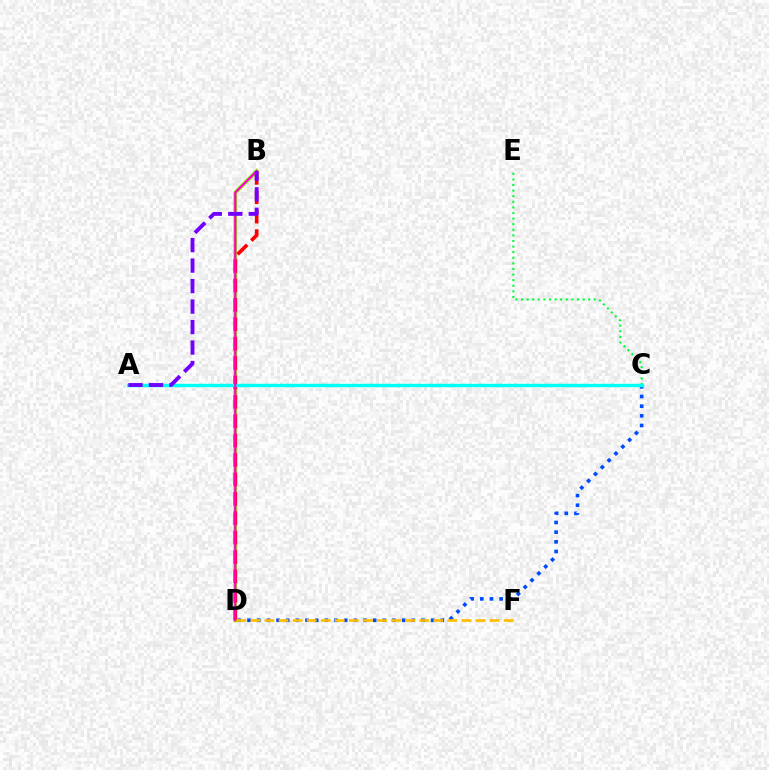{('C', 'E'): [{'color': '#00ff39', 'line_style': 'dotted', 'thickness': 1.52}], ('B', 'D'): [{'color': '#84ff00', 'line_style': 'solid', 'thickness': 2.84}, {'color': '#ff0000', 'line_style': 'dashed', 'thickness': 2.64}, {'color': '#ff00cf', 'line_style': 'solid', 'thickness': 1.61}], ('C', 'D'): [{'color': '#004bff', 'line_style': 'dotted', 'thickness': 2.63}], ('A', 'C'): [{'color': '#00fff6', 'line_style': 'solid', 'thickness': 2.48}], ('D', 'F'): [{'color': '#ffbd00', 'line_style': 'dashed', 'thickness': 1.91}], ('A', 'B'): [{'color': '#7200ff', 'line_style': 'dashed', 'thickness': 2.78}]}